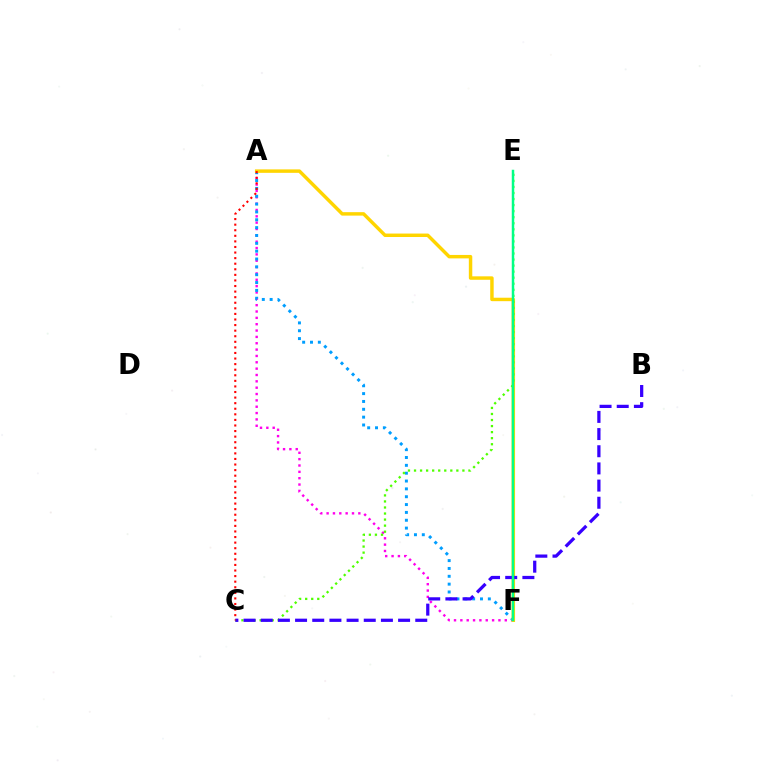{('A', 'F'): [{'color': '#ff00ed', 'line_style': 'dotted', 'thickness': 1.72}, {'color': '#009eff', 'line_style': 'dotted', 'thickness': 2.13}, {'color': '#ffd500', 'line_style': 'solid', 'thickness': 2.48}], ('C', 'E'): [{'color': '#4fff00', 'line_style': 'dotted', 'thickness': 1.64}], ('B', 'C'): [{'color': '#3700ff', 'line_style': 'dashed', 'thickness': 2.33}], ('E', 'F'): [{'color': '#00ff86', 'line_style': 'solid', 'thickness': 1.78}], ('A', 'C'): [{'color': '#ff0000', 'line_style': 'dotted', 'thickness': 1.52}]}